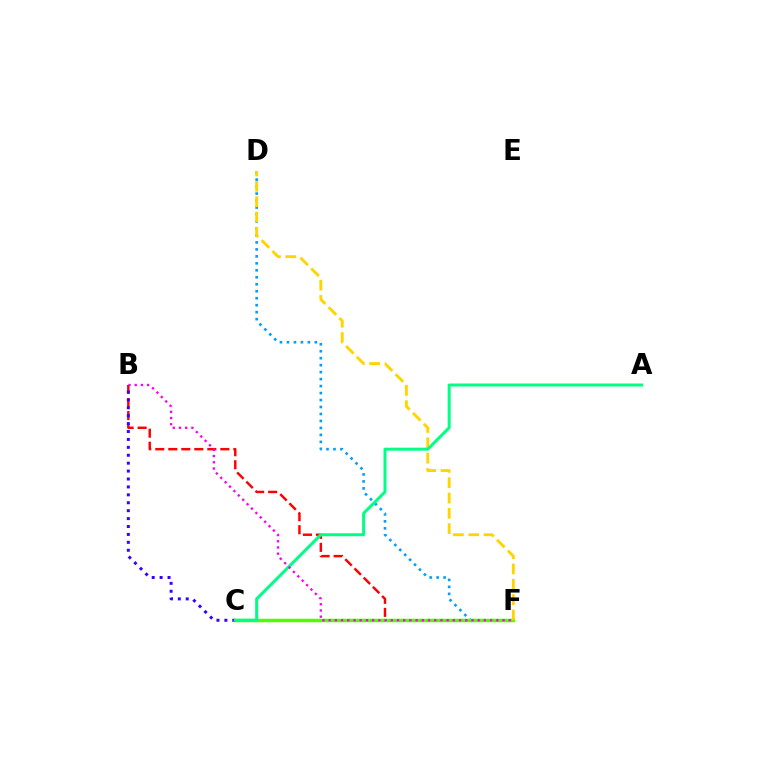{('B', 'F'): [{'color': '#ff0000', 'line_style': 'dashed', 'thickness': 1.77}, {'color': '#ff00ed', 'line_style': 'dotted', 'thickness': 1.69}], ('D', 'F'): [{'color': '#009eff', 'line_style': 'dotted', 'thickness': 1.9}, {'color': '#ffd500', 'line_style': 'dashed', 'thickness': 2.08}], ('C', 'F'): [{'color': '#4fff00', 'line_style': 'solid', 'thickness': 2.51}], ('B', 'C'): [{'color': '#3700ff', 'line_style': 'dotted', 'thickness': 2.15}], ('A', 'C'): [{'color': '#00ff86', 'line_style': 'solid', 'thickness': 2.16}]}